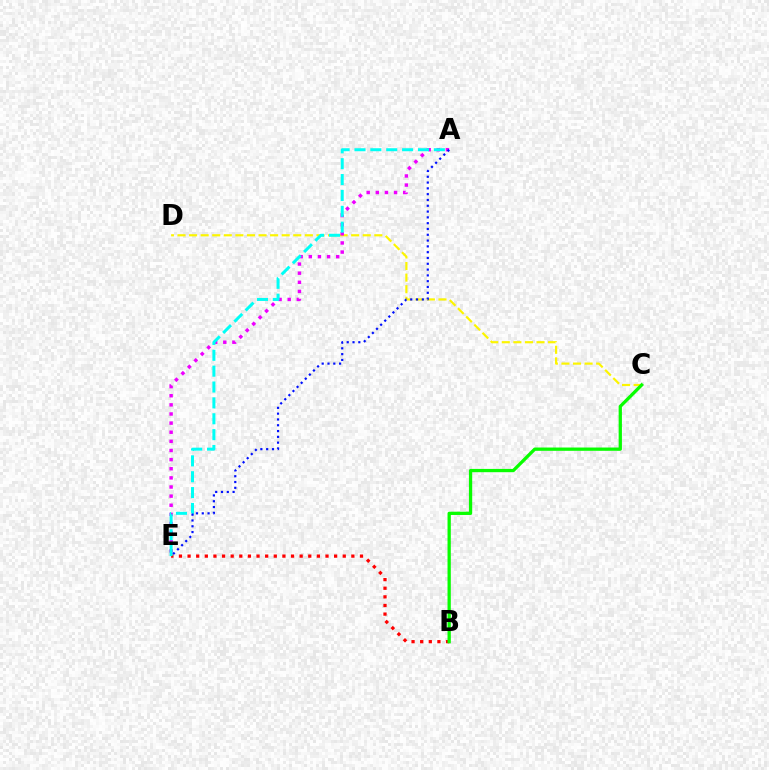{('C', 'D'): [{'color': '#fcf500', 'line_style': 'dashed', 'thickness': 1.57}], ('B', 'E'): [{'color': '#ff0000', 'line_style': 'dotted', 'thickness': 2.34}], ('A', 'E'): [{'color': '#ee00ff', 'line_style': 'dotted', 'thickness': 2.48}, {'color': '#00fff6', 'line_style': 'dashed', 'thickness': 2.16}, {'color': '#0010ff', 'line_style': 'dotted', 'thickness': 1.58}], ('B', 'C'): [{'color': '#08ff00', 'line_style': 'solid', 'thickness': 2.36}]}